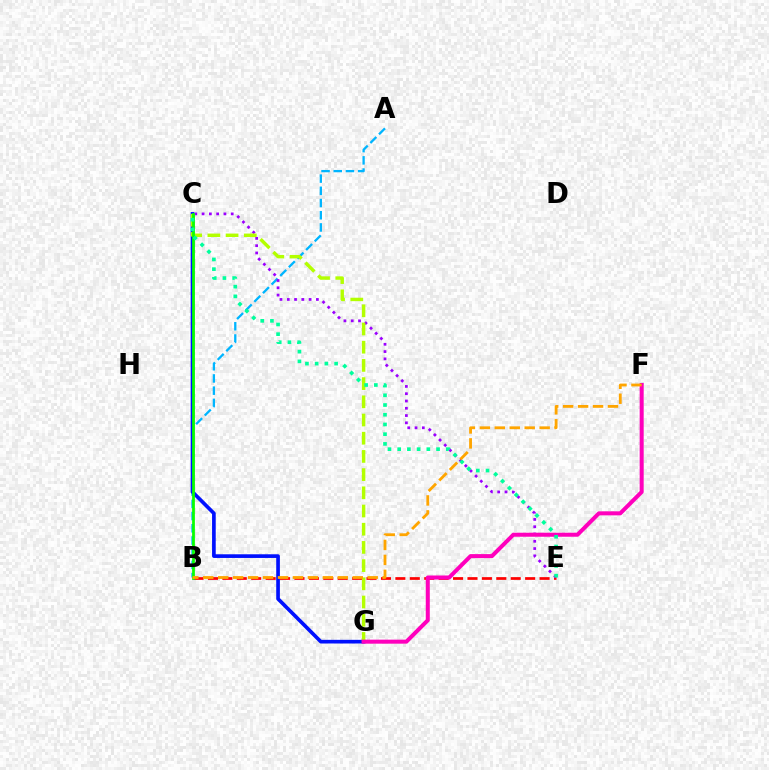{('B', 'E'): [{'color': '#ff0000', 'line_style': 'dashed', 'thickness': 1.96}], ('A', 'B'): [{'color': '#00b5ff', 'line_style': 'dashed', 'thickness': 1.66}], ('C', 'G'): [{'color': '#0010ff', 'line_style': 'solid', 'thickness': 2.64}, {'color': '#b3ff00', 'line_style': 'dashed', 'thickness': 2.47}], ('C', 'E'): [{'color': '#9b00ff', 'line_style': 'dotted', 'thickness': 1.98}, {'color': '#00ff9d', 'line_style': 'dotted', 'thickness': 2.64}], ('B', 'C'): [{'color': '#08ff00', 'line_style': 'solid', 'thickness': 1.98}], ('F', 'G'): [{'color': '#ff00bd', 'line_style': 'solid', 'thickness': 2.9}], ('B', 'F'): [{'color': '#ffa500', 'line_style': 'dashed', 'thickness': 2.03}]}